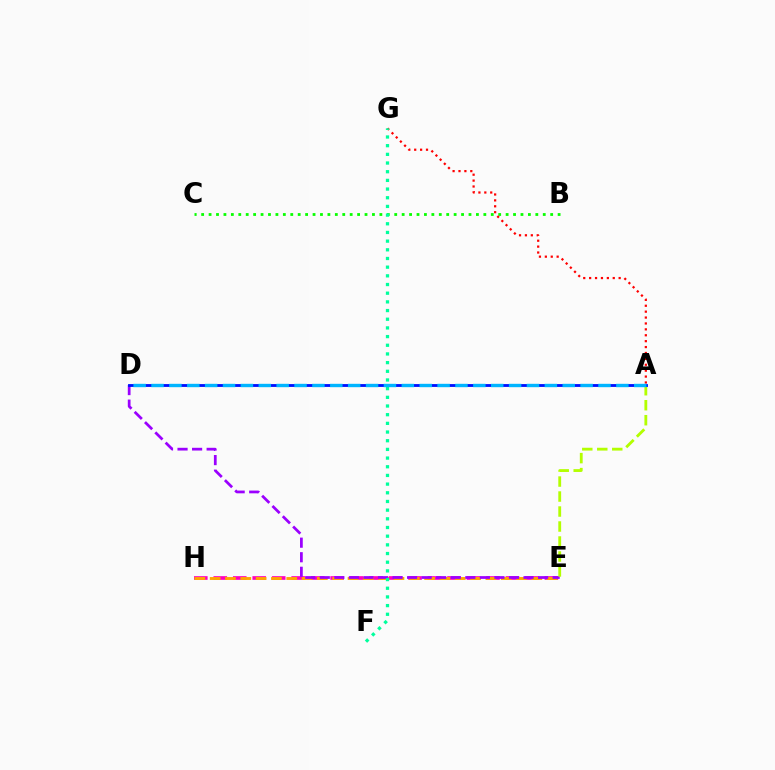{('E', 'H'): [{'color': '#ff00bd', 'line_style': 'dashed', 'thickness': 2.65}, {'color': '#ffa500', 'line_style': 'dashed', 'thickness': 2.08}], ('D', 'E'): [{'color': '#9b00ff', 'line_style': 'dashed', 'thickness': 1.98}], ('A', 'E'): [{'color': '#b3ff00', 'line_style': 'dashed', 'thickness': 2.04}], ('B', 'C'): [{'color': '#08ff00', 'line_style': 'dotted', 'thickness': 2.02}], ('A', 'G'): [{'color': '#ff0000', 'line_style': 'dotted', 'thickness': 1.6}], ('A', 'D'): [{'color': '#0010ff', 'line_style': 'solid', 'thickness': 2.05}, {'color': '#00b5ff', 'line_style': 'dashed', 'thickness': 2.43}], ('F', 'G'): [{'color': '#00ff9d', 'line_style': 'dotted', 'thickness': 2.36}]}